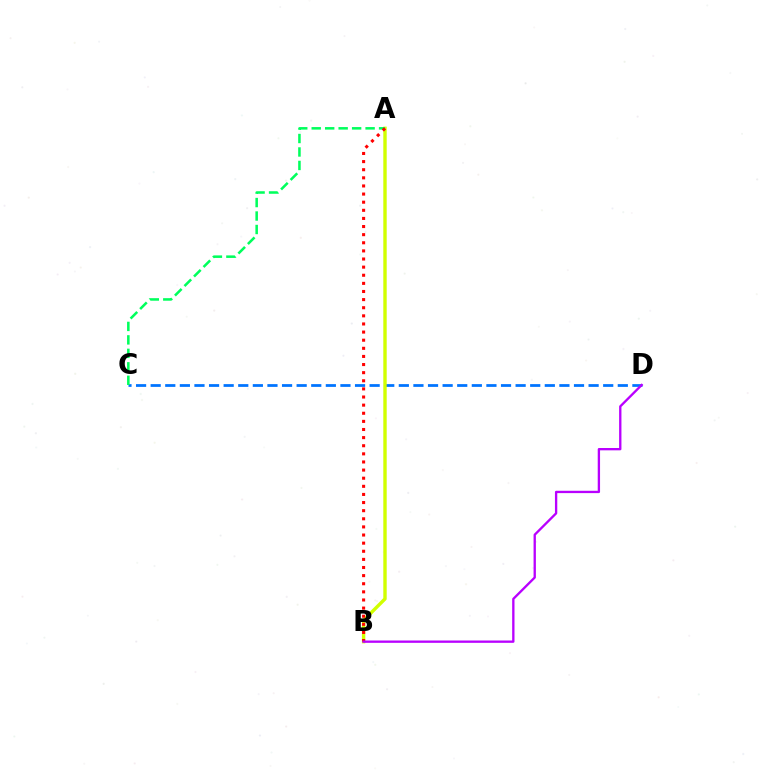{('C', 'D'): [{'color': '#0074ff', 'line_style': 'dashed', 'thickness': 1.98}], ('A', 'B'): [{'color': '#d1ff00', 'line_style': 'solid', 'thickness': 2.45}, {'color': '#ff0000', 'line_style': 'dotted', 'thickness': 2.21}], ('A', 'C'): [{'color': '#00ff5c', 'line_style': 'dashed', 'thickness': 1.83}], ('B', 'D'): [{'color': '#b900ff', 'line_style': 'solid', 'thickness': 1.68}]}